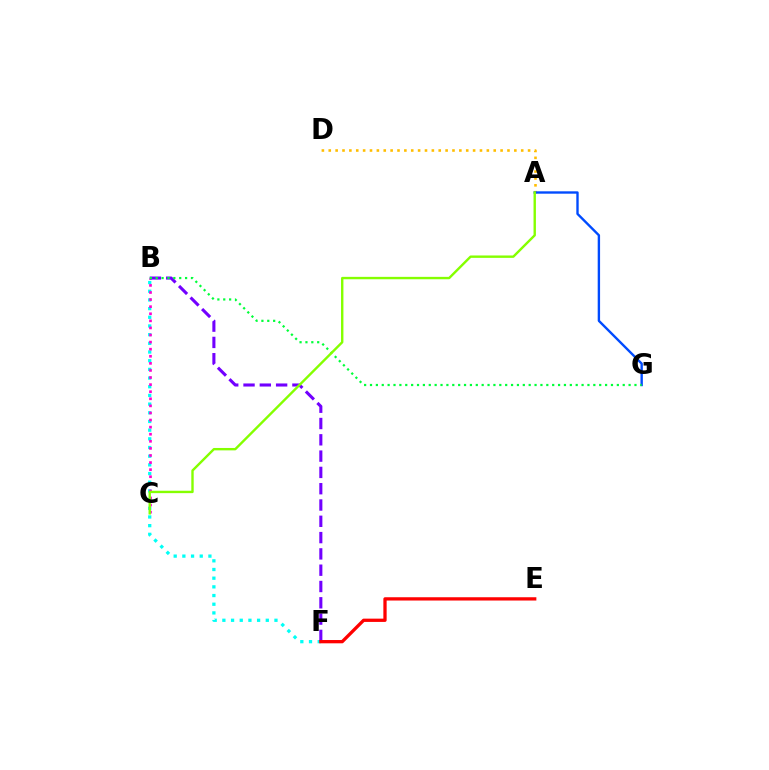{('B', 'F'): [{'color': '#00fff6', 'line_style': 'dotted', 'thickness': 2.36}, {'color': '#7200ff', 'line_style': 'dashed', 'thickness': 2.21}], ('B', 'C'): [{'color': '#ff00cf', 'line_style': 'dotted', 'thickness': 1.93}], ('A', 'D'): [{'color': '#ffbd00', 'line_style': 'dotted', 'thickness': 1.87}], ('A', 'G'): [{'color': '#004bff', 'line_style': 'solid', 'thickness': 1.71}], ('B', 'G'): [{'color': '#00ff39', 'line_style': 'dotted', 'thickness': 1.6}], ('E', 'F'): [{'color': '#ff0000', 'line_style': 'solid', 'thickness': 2.36}], ('A', 'C'): [{'color': '#84ff00', 'line_style': 'solid', 'thickness': 1.72}]}